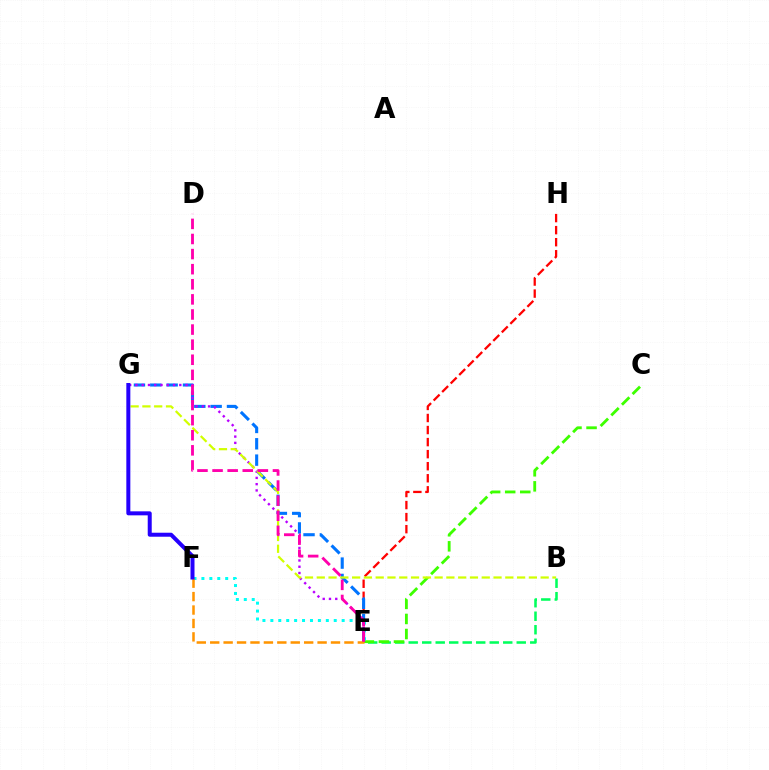{('B', 'E'): [{'color': '#00ff5c', 'line_style': 'dashed', 'thickness': 1.83}], ('C', 'E'): [{'color': '#3dff00', 'line_style': 'dashed', 'thickness': 2.05}], ('E', 'H'): [{'color': '#ff0000', 'line_style': 'dashed', 'thickness': 1.64}], ('E', 'G'): [{'color': '#0074ff', 'line_style': 'dashed', 'thickness': 2.22}, {'color': '#b900ff', 'line_style': 'dotted', 'thickness': 1.7}], ('B', 'G'): [{'color': '#d1ff00', 'line_style': 'dashed', 'thickness': 1.6}], ('E', 'F'): [{'color': '#00fff6', 'line_style': 'dotted', 'thickness': 2.15}, {'color': '#ff9400', 'line_style': 'dashed', 'thickness': 1.82}], ('D', 'E'): [{'color': '#ff00ac', 'line_style': 'dashed', 'thickness': 2.05}], ('F', 'G'): [{'color': '#2500ff', 'line_style': 'solid', 'thickness': 2.88}]}